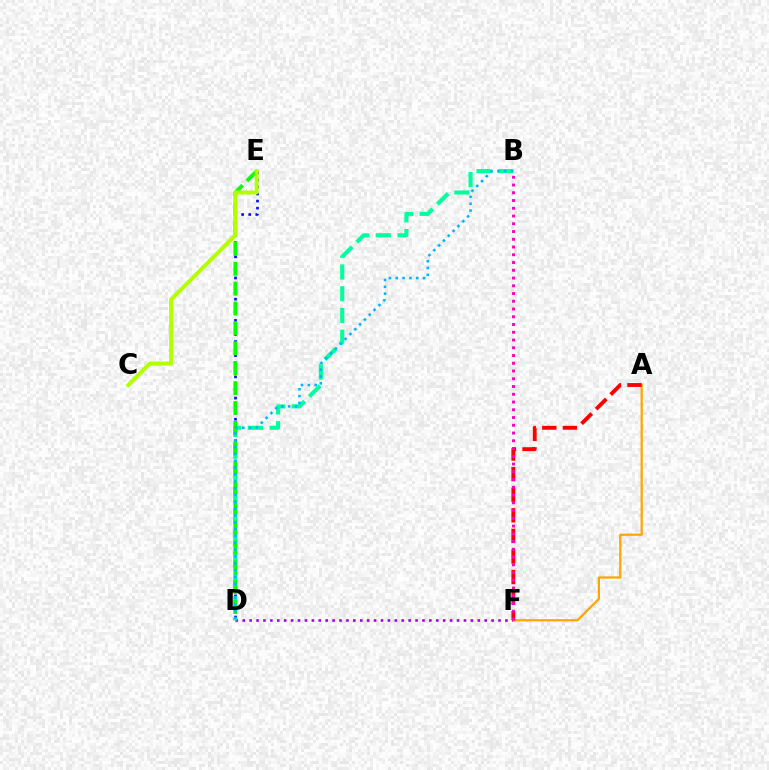{('D', 'E'): [{'color': '#0010ff', 'line_style': 'dotted', 'thickness': 1.92}, {'color': '#08ff00', 'line_style': 'dashed', 'thickness': 2.7}], ('D', 'F'): [{'color': '#9b00ff', 'line_style': 'dotted', 'thickness': 1.88}], ('A', 'F'): [{'color': '#ffa500', 'line_style': 'solid', 'thickness': 1.6}, {'color': '#ff0000', 'line_style': 'dashed', 'thickness': 2.8}], ('B', 'D'): [{'color': '#00ff9d', 'line_style': 'dashed', 'thickness': 2.96}, {'color': '#00b5ff', 'line_style': 'dotted', 'thickness': 1.86}], ('B', 'F'): [{'color': '#ff00bd', 'line_style': 'dotted', 'thickness': 2.11}], ('C', 'E'): [{'color': '#b3ff00', 'line_style': 'solid', 'thickness': 2.84}]}